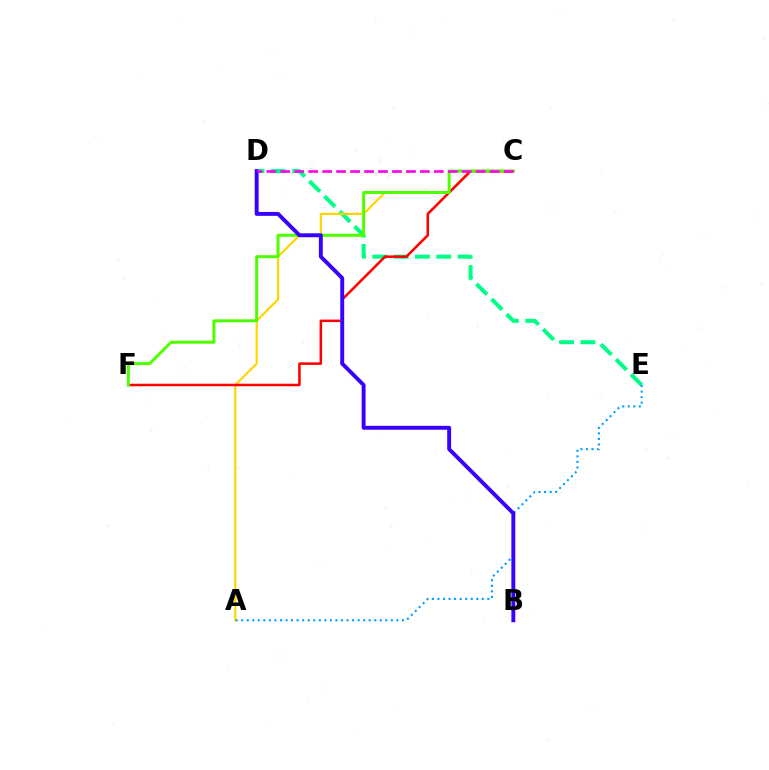{('D', 'E'): [{'color': '#00ff86', 'line_style': 'dashed', 'thickness': 2.9}], ('A', 'C'): [{'color': '#ffd500', 'line_style': 'solid', 'thickness': 1.59}], ('C', 'F'): [{'color': '#ff0000', 'line_style': 'solid', 'thickness': 1.82}, {'color': '#4fff00', 'line_style': 'solid', 'thickness': 2.15}], ('A', 'E'): [{'color': '#009eff', 'line_style': 'dotted', 'thickness': 1.51}], ('B', 'D'): [{'color': '#3700ff', 'line_style': 'solid', 'thickness': 2.81}], ('C', 'D'): [{'color': '#ff00ed', 'line_style': 'dashed', 'thickness': 1.9}]}